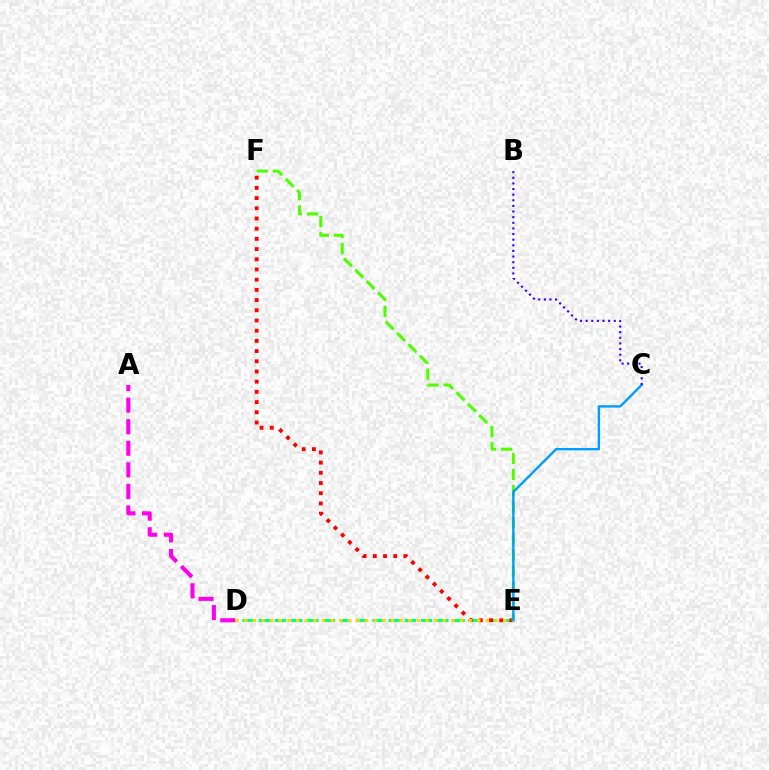{('D', 'E'): [{'color': '#00ff86', 'line_style': 'dashed', 'thickness': 2.21}, {'color': '#ffd500', 'line_style': 'dotted', 'thickness': 2.35}], ('E', 'F'): [{'color': '#4fff00', 'line_style': 'dashed', 'thickness': 2.19}, {'color': '#ff0000', 'line_style': 'dotted', 'thickness': 2.77}], ('A', 'D'): [{'color': '#ff00ed', 'line_style': 'dashed', 'thickness': 2.93}], ('C', 'E'): [{'color': '#009eff', 'line_style': 'solid', 'thickness': 1.72}], ('B', 'C'): [{'color': '#3700ff', 'line_style': 'dotted', 'thickness': 1.53}]}